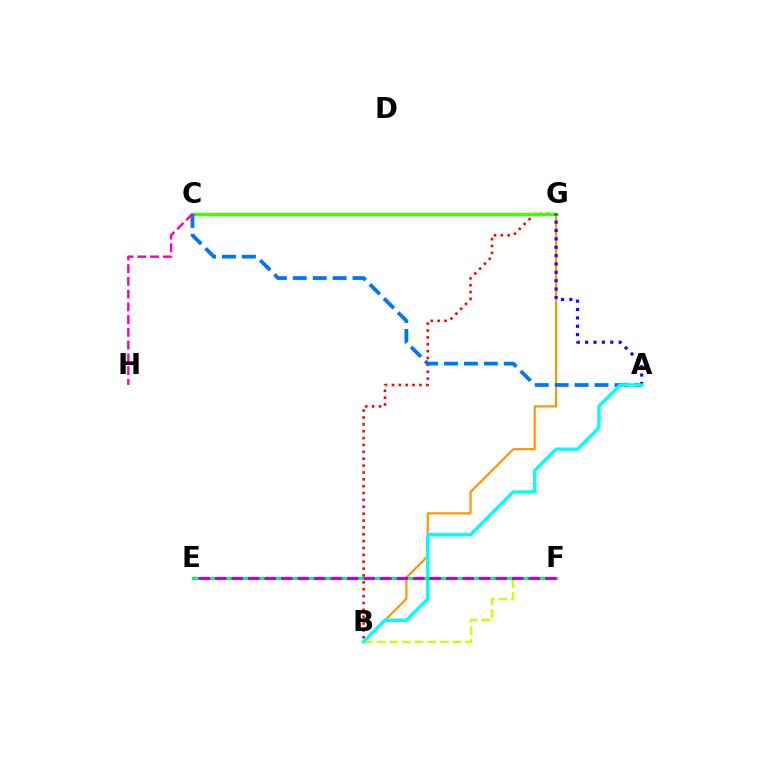{('B', 'G'): [{'color': '#ff9400', 'line_style': 'solid', 'thickness': 1.56}, {'color': '#ff0000', 'line_style': 'dotted', 'thickness': 1.87}], ('C', 'G'): [{'color': '#3dff00', 'line_style': 'solid', 'thickness': 2.41}], ('A', 'C'): [{'color': '#0074ff', 'line_style': 'dashed', 'thickness': 2.71}], ('A', 'G'): [{'color': '#2500ff', 'line_style': 'dotted', 'thickness': 2.27}], ('B', 'F'): [{'color': '#d1ff00', 'line_style': 'dashed', 'thickness': 1.72}], ('C', 'H'): [{'color': '#ff00ac', 'line_style': 'dashed', 'thickness': 1.73}], ('A', 'B'): [{'color': '#00fff6', 'line_style': 'solid', 'thickness': 2.42}], ('E', 'F'): [{'color': '#00ff5c', 'line_style': 'solid', 'thickness': 2.26}, {'color': '#b900ff', 'line_style': 'dashed', 'thickness': 2.24}]}